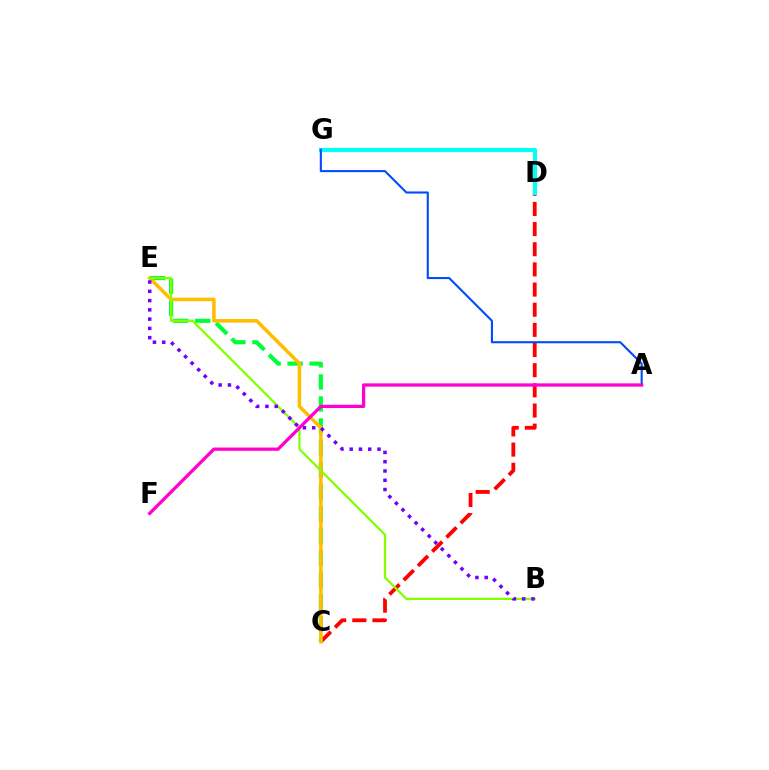{('C', 'D'): [{'color': '#ff0000', 'line_style': 'dashed', 'thickness': 2.74}], ('D', 'G'): [{'color': '#00fff6', 'line_style': 'solid', 'thickness': 2.96}], ('C', 'E'): [{'color': '#00ff39', 'line_style': 'dashed', 'thickness': 2.99}, {'color': '#ffbd00', 'line_style': 'solid', 'thickness': 2.55}], ('B', 'E'): [{'color': '#84ff00', 'line_style': 'solid', 'thickness': 1.63}, {'color': '#7200ff', 'line_style': 'dotted', 'thickness': 2.52}], ('A', 'G'): [{'color': '#004bff', 'line_style': 'solid', 'thickness': 1.51}], ('A', 'F'): [{'color': '#ff00cf', 'line_style': 'solid', 'thickness': 2.35}]}